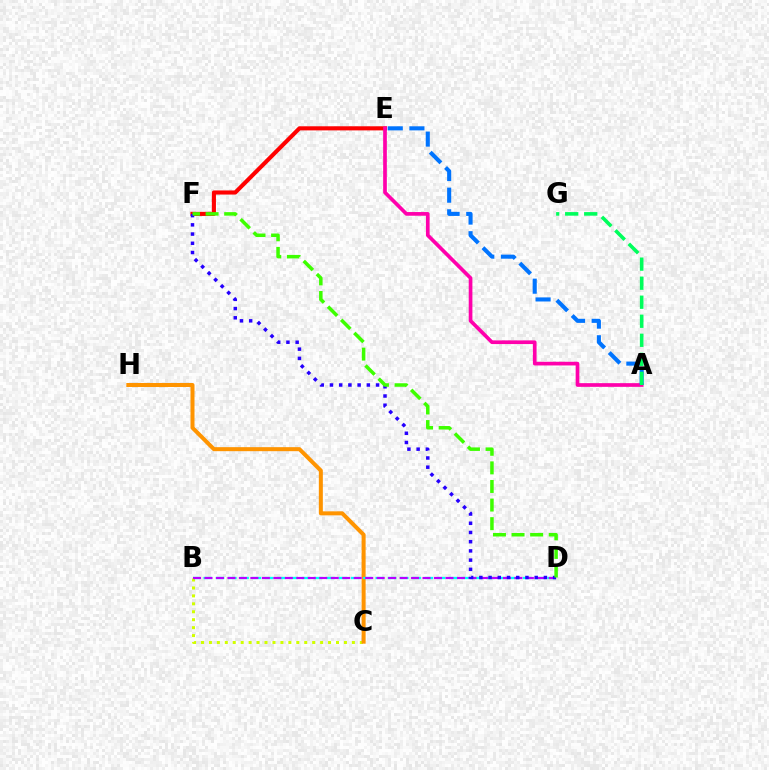{('B', 'C'): [{'color': '#d1ff00', 'line_style': 'dotted', 'thickness': 2.16}], ('C', 'H'): [{'color': '#ff9400', 'line_style': 'solid', 'thickness': 2.89}], ('B', 'D'): [{'color': '#00fff6', 'line_style': 'dashed', 'thickness': 1.67}, {'color': '#b900ff', 'line_style': 'dashed', 'thickness': 1.56}], ('E', 'F'): [{'color': '#ff0000', 'line_style': 'solid', 'thickness': 2.96}], ('A', 'E'): [{'color': '#ff00ac', 'line_style': 'solid', 'thickness': 2.65}, {'color': '#0074ff', 'line_style': 'dashed', 'thickness': 2.94}], ('D', 'F'): [{'color': '#2500ff', 'line_style': 'dotted', 'thickness': 2.51}, {'color': '#3dff00', 'line_style': 'dashed', 'thickness': 2.53}], ('A', 'G'): [{'color': '#00ff5c', 'line_style': 'dashed', 'thickness': 2.59}]}